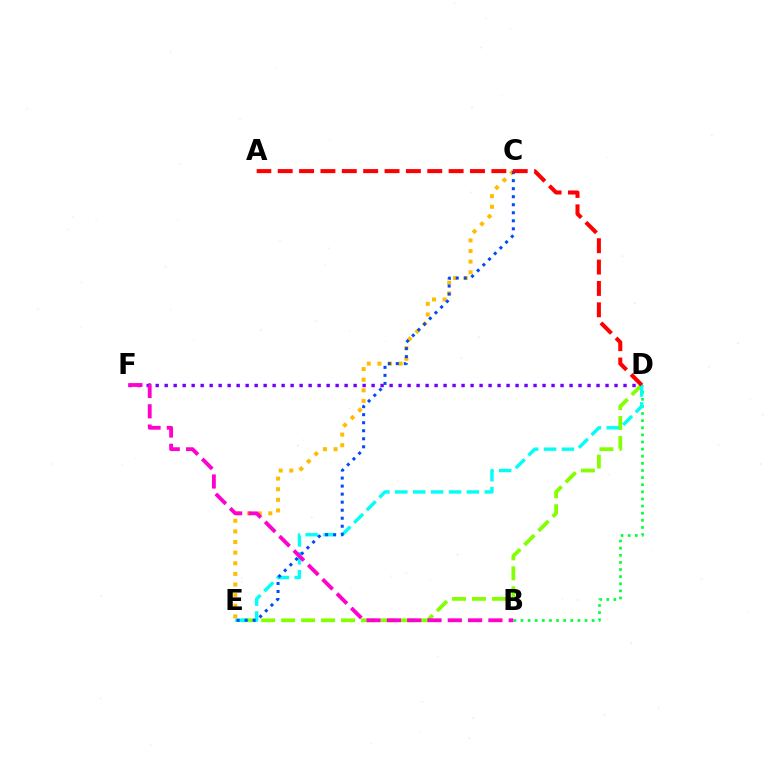{('D', 'F'): [{'color': '#7200ff', 'line_style': 'dotted', 'thickness': 2.44}], ('C', 'E'): [{'color': '#ffbd00', 'line_style': 'dotted', 'thickness': 2.89}, {'color': '#004bff', 'line_style': 'dotted', 'thickness': 2.18}], ('D', 'E'): [{'color': '#84ff00', 'line_style': 'dashed', 'thickness': 2.71}, {'color': '#00fff6', 'line_style': 'dashed', 'thickness': 2.43}], ('B', 'D'): [{'color': '#00ff39', 'line_style': 'dotted', 'thickness': 1.93}], ('B', 'F'): [{'color': '#ff00cf', 'line_style': 'dashed', 'thickness': 2.76}], ('A', 'D'): [{'color': '#ff0000', 'line_style': 'dashed', 'thickness': 2.9}]}